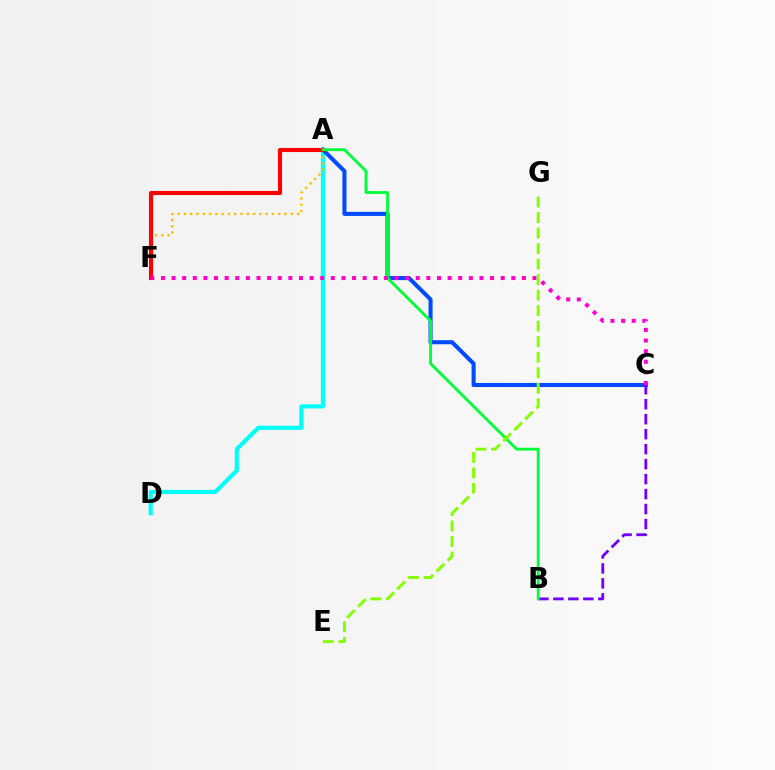{('A', 'D'): [{'color': '#00fff6', 'line_style': 'solid', 'thickness': 2.99}], ('A', 'F'): [{'color': '#ffbd00', 'line_style': 'dotted', 'thickness': 1.71}, {'color': '#ff0000', 'line_style': 'solid', 'thickness': 2.96}], ('A', 'C'): [{'color': '#004bff', 'line_style': 'solid', 'thickness': 2.93}], ('B', 'C'): [{'color': '#7200ff', 'line_style': 'dashed', 'thickness': 2.03}], ('A', 'B'): [{'color': '#00ff39', 'line_style': 'solid', 'thickness': 2.04}], ('C', 'F'): [{'color': '#ff00cf', 'line_style': 'dotted', 'thickness': 2.88}], ('E', 'G'): [{'color': '#84ff00', 'line_style': 'dashed', 'thickness': 2.11}]}